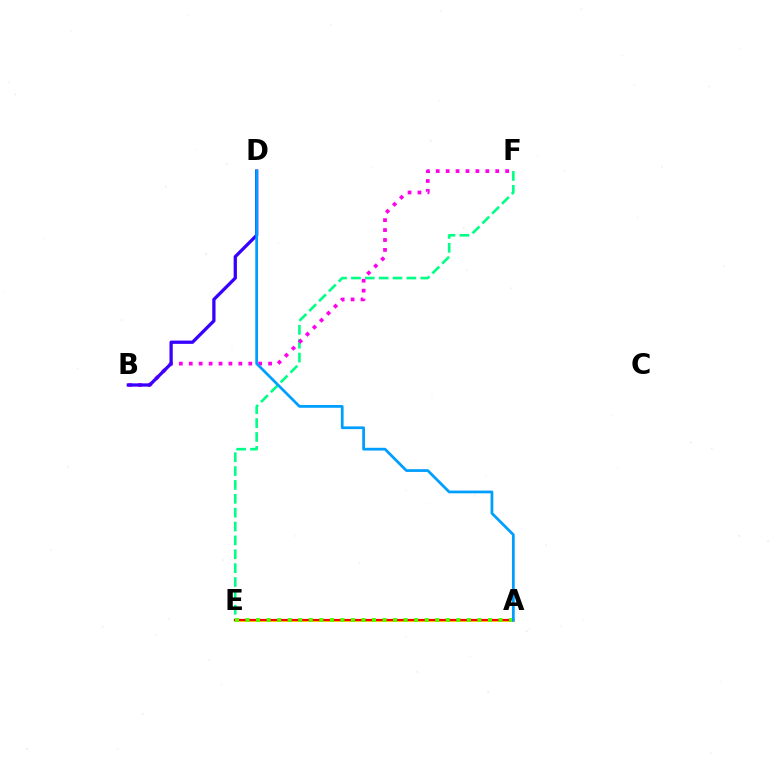{('A', 'E'): [{'color': '#ffd500', 'line_style': 'solid', 'thickness': 2.09}, {'color': '#ff0000', 'line_style': 'solid', 'thickness': 1.57}, {'color': '#4fff00', 'line_style': 'dotted', 'thickness': 2.86}], ('E', 'F'): [{'color': '#00ff86', 'line_style': 'dashed', 'thickness': 1.88}], ('B', 'F'): [{'color': '#ff00ed', 'line_style': 'dotted', 'thickness': 2.69}], ('B', 'D'): [{'color': '#3700ff', 'line_style': 'solid', 'thickness': 2.36}], ('A', 'D'): [{'color': '#009eff', 'line_style': 'solid', 'thickness': 1.98}]}